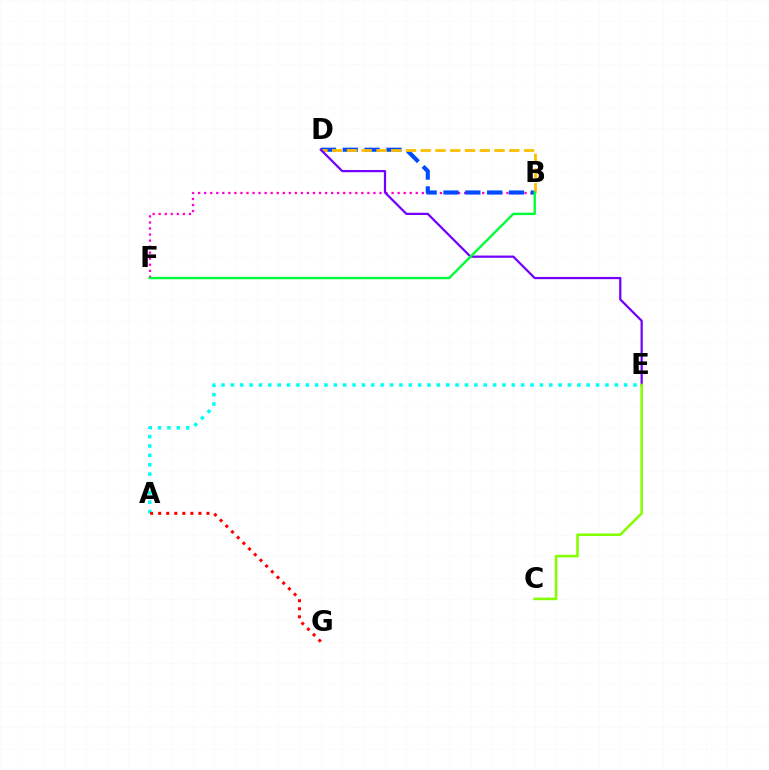{('B', 'F'): [{'color': '#ff00cf', 'line_style': 'dotted', 'thickness': 1.64}, {'color': '#00ff39', 'line_style': 'solid', 'thickness': 1.72}], ('A', 'E'): [{'color': '#00fff6', 'line_style': 'dotted', 'thickness': 2.54}], ('A', 'G'): [{'color': '#ff0000', 'line_style': 'dotted', 'thickness': 2.19}], ('B', 'D'): [{'color': '#004bff', 'line_style': 'dashed', 'thickness': 2.97}, {'color': '#ffbd00', 'line_style': 'dashed', 'thickness': 2.01}], ('D', 'E'): [{'color': '#7200ff', 'line_style': 'solid', 'thickness': 1.61}], ('C', 'E'): [{'color': '#84ff00', 'line_style': 'solid', 'thickness': 1.86}]}